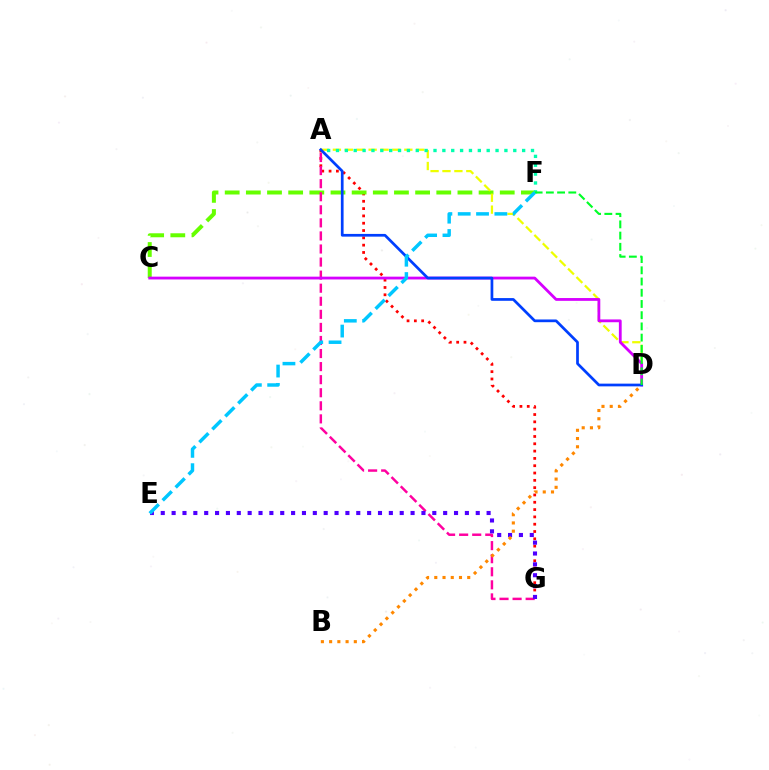{('A', 'G'): [{'color': '#ff0000', 'line_style': 'dotted', 'thickness': 1.99}, {'color': '#ff00a0', 'line_style': 'dashed', 'thickness': 1.78}], ('C', 'F'): [{'color': '#66ff00', 'line_style': 'dashed', 'thickness': 2.87}], ('A', 'D'): [{'color': '#eeff00', 'line_style': 'dashed', 'thickness': 1.62}, {'color': '#003fff', 'line_style': 'solid', 'thickness': 1.96}], ('A', 'F'): [{'color': '#00ffaf', 'line_style': 'dotted', 'thickness': 2.41}], ('C', 'D'): [{'color': '#d600ff', 'line_style': 'solid', 'thickness': 2.02}], ('E', 'G'): [{'color': '#4f00ff', 'line_style': 'dotted', 'thickness': 2.95}], ('D', 'F'): [{'color': '#00ff27', 'line_style': 'dashed', 'thickness': 1.52}], ('E', 'F'): [{'color': '#00c7ff', 'line_style': 'dashed', 'thickness': 2.49}], ('B', 'D'): [{'color': '#ff8800', 'line_style': 'dotted', 'thickness': 2.24}]}